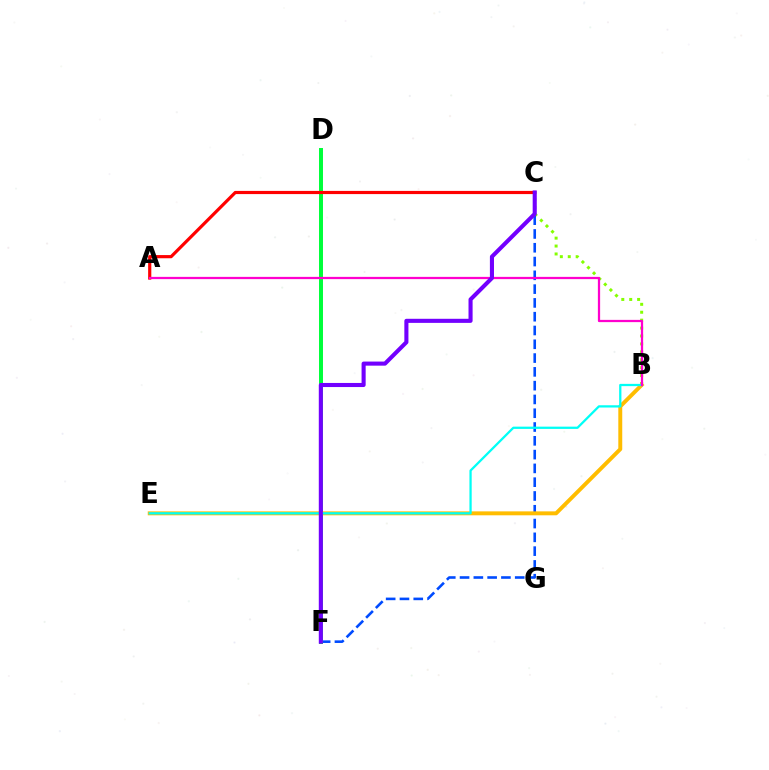{('B', 'C'): [{'color': '#84ff00', 'line_style': 'dotted', 'thickness': 2.15}], ('C', 'F'): [{'color': '#004bff', 'line_style': 'dashed', 'thickness': 1.87}, {'color': '#7200ff', 'line_style': 'solid', 'thickness': 2.94}], ('D', 'F'): [{'color': '#00ff39', 'line_style': 'solid', 'thickness': 2.86}], ('A', 'C'): [{'color': '#ff0000', 'line_style': 'solid', 'thickness': 2.29}], ('B', 'E'): [{'color': '#ffbd00', 'line_style': 'solid', 'thickness': 2.83}, {'color': '#00fff6', 'line_style': 'solid', 'thickness': 1.63}], ('A', 'B'): [{'color': '#ff00cf', 'line_style': 'solid', 'thickness': 1.62}]}